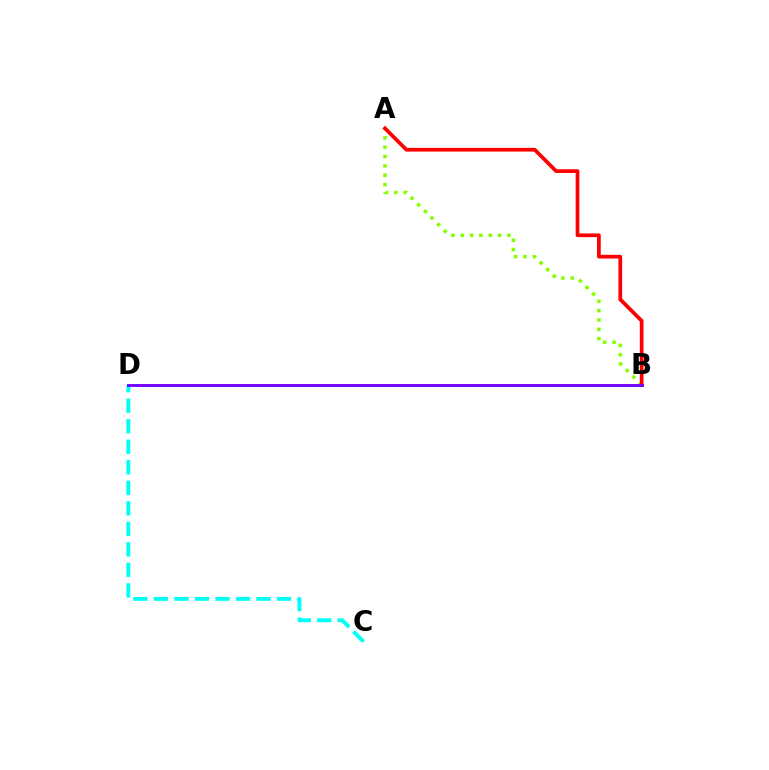{('A', 'B'): [{'color': '#84ff00', 'line_style': 'dotted', 'thickness': 2.54}, {'color': '#ff0000', 'line_style': 'solid', 'thickness': 2.67}], ('C', 'D'): [{'color': '#00fff6', 'line_style': 'dashed', 'thickness': 2.79}], ('B', 'D'): [{'color': '#7200ff', 'line_style': 'solid', 'thickness': 2.07}]}